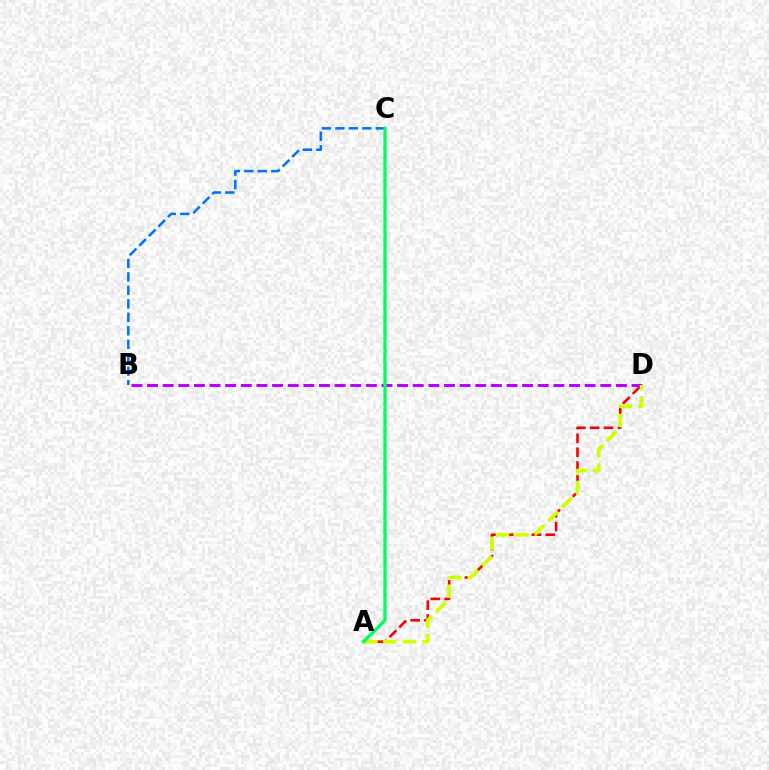{('B', 'C'): [{'color': '#0074ff', 'line_style': 'dashed', 'thickness': 1.83}], ('A', 'D'): [{'color': '#ff0000', 'line_style': 'dashed', 'thickness': 1.89}, {'color': '#d1ff00', 'line_style': 'dashed', 'thickness': 2.64}], ('B', 'D'): [{'color': '#b900ff', 'line_style': 'dashed', 'thickness': 2.12}], ('A', 'C'): [{'color': '#00ff5c', 'line_style': 'solid', 'thickness': 2.38}]}